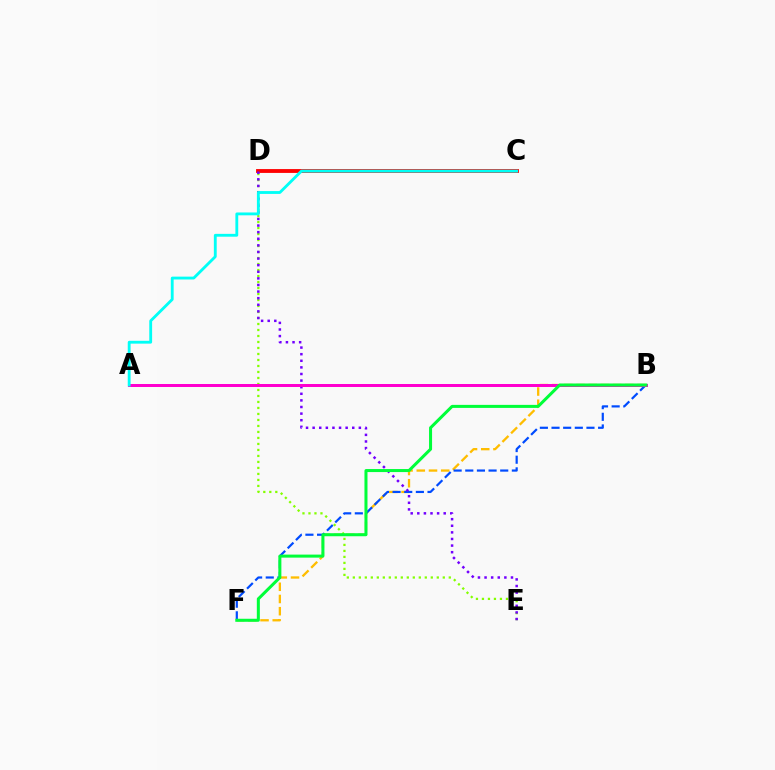{('B', 'F'): [{'color': '#ffbd00', 'line_style': 'dashed', 'thickness': 1.66}, {'color': '#004bff', 'line_style': 'dashed', 'thickness': 1.58}, {'color': '#00ff39', 'line_style': 'solid', 'thickness': 2.18}], ('D', 'E'): [{'color': '#84ff00', 'line_style': 'dotted', 'thickness': 1.63}, {'color': '#7200ff', 'line_style': 'dotted', 'thickness': 1.79}], ('C', 'D'): [{'color': '#ff0000', 'line_style': 'solid', 'thickness': 2.76}], ('A', 'B'): [{'color': '#ff00cf', 'line_style': 'solid', 'thickness': 2.16}], ('A', 'C'): [{'color': '#00fff6', 'line_style': 'solid', 'thickness': 2.04}]}